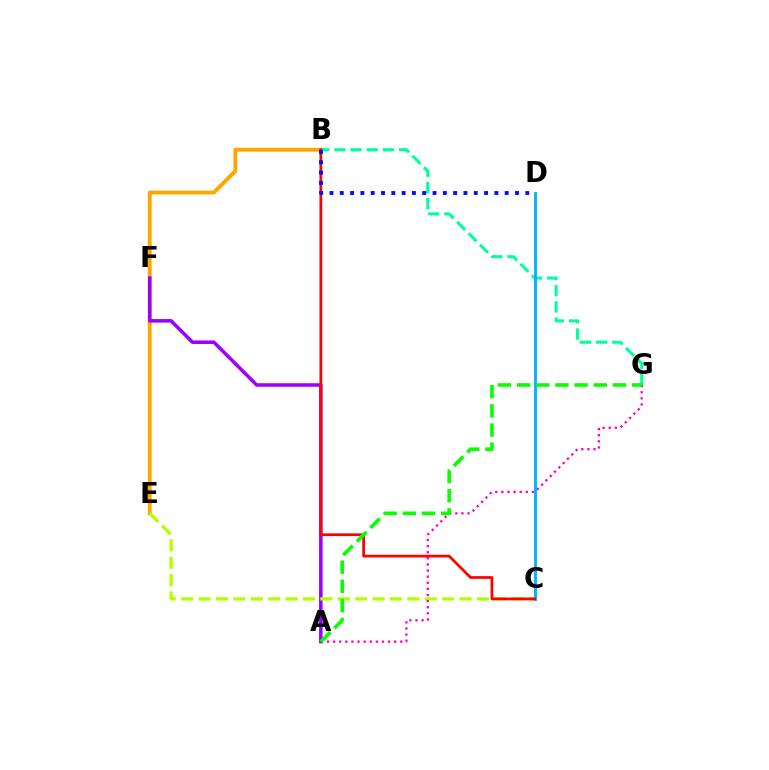{('B', 'E'): [{'color': '#ffa500', 'line_style': 'solid', 'thickness': 2.78}], ('A', 'F'): [{'color': '#9b00ff', 'line_style': 'solid', 'thickness': 2.54}], ('C', 'E'): [{'color': '#b3ff00', 'line_style': 'dashed', 'thickness': 2.36}], ('A', 'G'): [{'color': '#ff00bd', 'line_style': 'dotted', 'thickness': 1.66}, {'color': '#08ff00', 'line_style': 'dashed', 'thickness': 2.6}], ('B', 'G'): [{'color': '#00ff9d', 'line_style': 'dashed', 'thickness': 2.2}], ('C', 'D'): [{'color': '#00b5ff', 'line_style': 'solid', 'thickness': 2.08}], ('B', 'C'): [{'color': '#ff0000', 'line_style': 'solid', 'thickness': 1.97}], ('B', 'D'): [{'color': '#0010ff', 'line_style': 'dotted', 'thickness': 2.8}]}